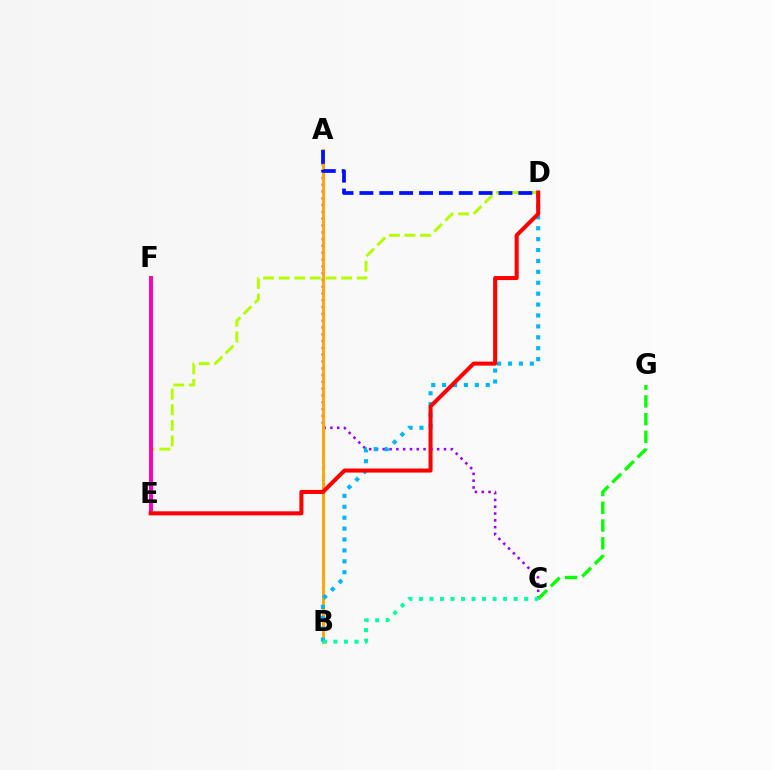{('A', 'C'): [{'color': '#9b00ff', 'line_style': 'dotted', 'thickness': 1.85}], ('C', 'G'): [{'color': '#08ff00', 'line_style': 'dashed', 'thickness': 2.41}], ('D', 'E'): [{'color': '#b3ff00', 'line_style': 'dashed', 'thickness': 2.12}, {'color': '#ff0000', 'line_style': 'solid', 'thickness': 2.9}], ('A', 'B'): [{'color': '#ffa500', 'line_style': 'solid', 'thickness': 2.09}], ('B', 'D'): [{'color': '#00b5ff', 'line_style': 'dotted', 'thickness': 2.96}], ('A', 'D'): [{'color': '#0010ff', 'line_style': 'dashed', 'thickness': 2.7}], ('E', 'F'): [{'color': '#ff00bd', 'line_style': 'solid', 'thickness': 2.84}], ('B', 'C'): [{'color': '#00ff9d', 'line_style': 'dotted', 'thickness': 2.86}]}